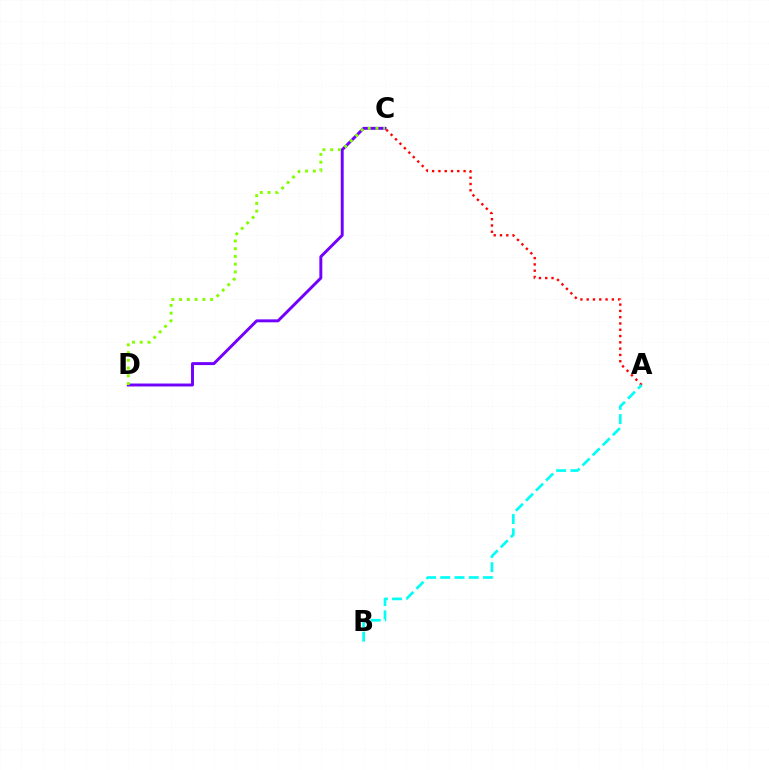{('C', 'D'): [{'color': '#7200ff', 'line_style': 'solid', 'thickness': 2.11}, {'color': '#84ff00', 'line_style': 'dotted', 'thickness': 2.1}], ('A', 'C'): [{'color': '#ff0000', 'line_style': 'dotted', 'thickness': 1.71}], ('A', 'B'): [{'color': '#00fff6', 'line_style': 'dashed', 'thickness': 1.94}]}